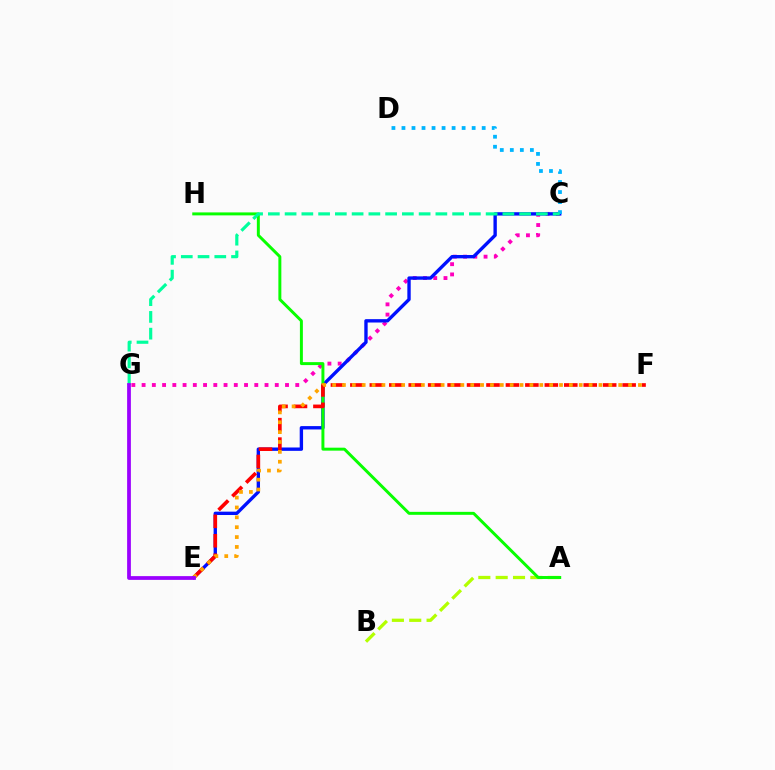{('C', 'G'): [{'color': '#ff00bd', 'line_style': 'dotted', 'thickness': 2.78}, {'color': '#00ff9d', 'line_style': 'dashed', 'thickness': 2.28}], ('C', 'E'): [{'color': '#0010ff', 'line_style': 'solid', 'thickness': 2.42}], ('C', 'D'): [{'color': '#00b5ff', 'line_style': 'dotted', 'thickness': 2.72}], ('A', 'B'): [{'color': '#b3ff00', 'line_style': 'dashed', 'thickness': 2.36}], ('A', 'H'): [{'color': '#08ff00', 'line_style': 'solid', 'thickness': 2.13}], ('E', 'F'): [{'color': '#ff0000', 'line_style': 'dashed', 'thickness': 2.64}, {'color': '#ffa500', 'line_style': 'dotted', 'thickness': 2.68}], ('E', 'G'): [{'color': '#9b00ff', 'line_style': 'solid', 'thickness': 2.7}]}